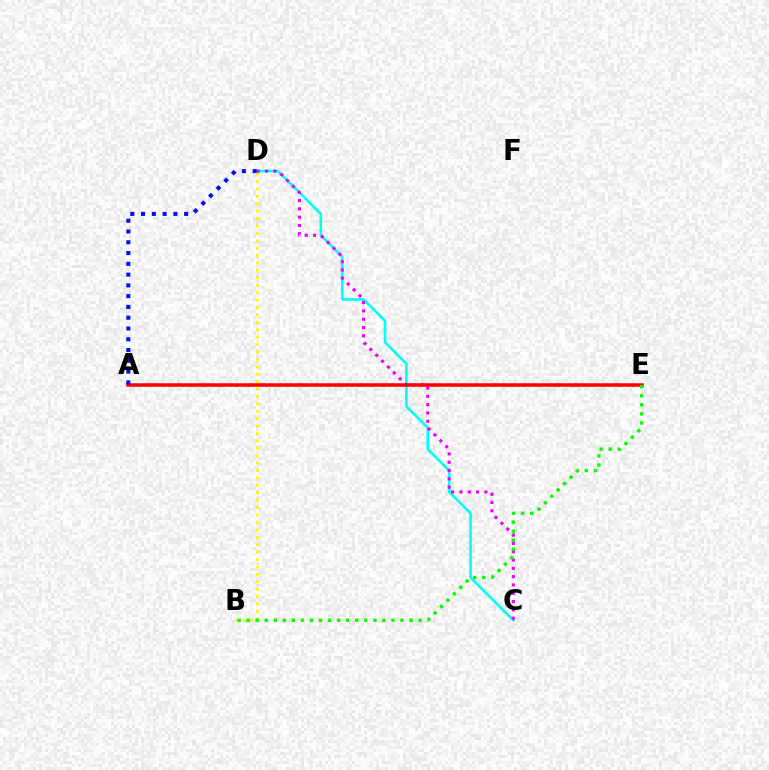{('B', 'D'): [{'color': '#fcf500', 'line_style': 'dotted', 'thickness': 2.01}], ('C', 'D'): [{'color': '#00fff6', 'line_style': 'solid', 'thickness': 1.88}, {'color': '#ee00ff', 'line_style': 'dotted', 'thickness': 2.26}], ('A', 'E'): [{'color': '#ff0000', 'line_style': 'solid', 'thickness': 2.52}], ('B', 'E'): [{'color': '#08ff00', 'line_style': 'dotted', 'thickness': 2.46}], ('A', 'D'): [{'color': '#0010ff', 'line_style': 'dotted', 'thickness': 2.93}]}